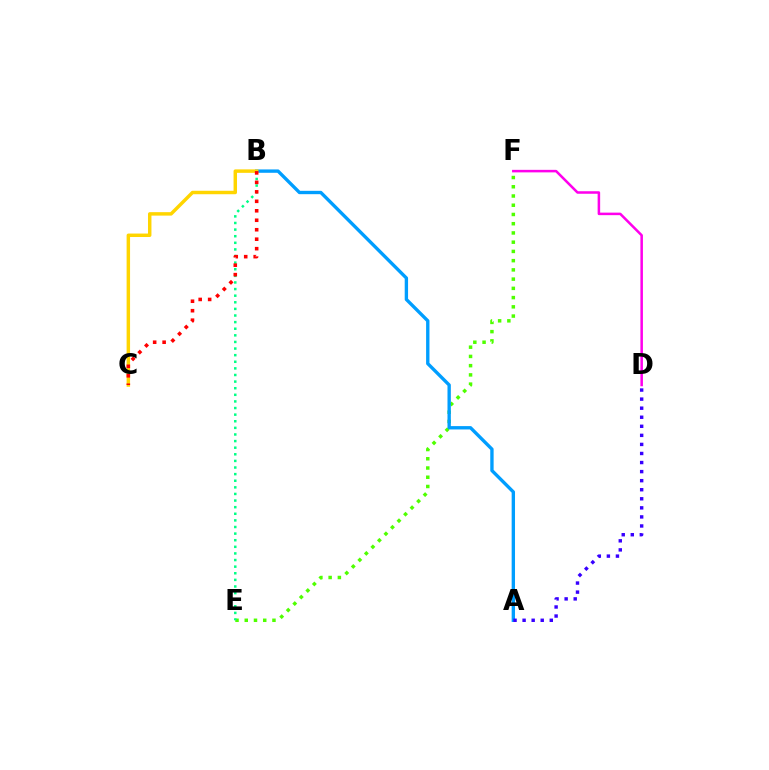{('E', 'F'): [{'color': '#4fff00', 'line_style': 'dotted', 'thickness': 2.51}], ('A', 'B'): [{'color': '#009eff', 'line_style': 'solid', 'thickness': 2.42}], ('B', 'C'): [{'color': '#ffd500', 'line_style': 'solid', 'thickness': 2.49}, {'color': '#ff0000', 'line_style': 'dotted', 'thickness': 2.57}], ('B', 'E'): [{'color': '#00ff86', 'line_style': 'dotted', 'thickness': 1.8}], ('D', 'F'): [{'color': '#ff00ed', 'line_style': 'solid', 'thickness': 1.82}], ('A', 'D'): [{'color': '#3700ff', 'line_style': 'dotted', 'thickness': 2.46}]}